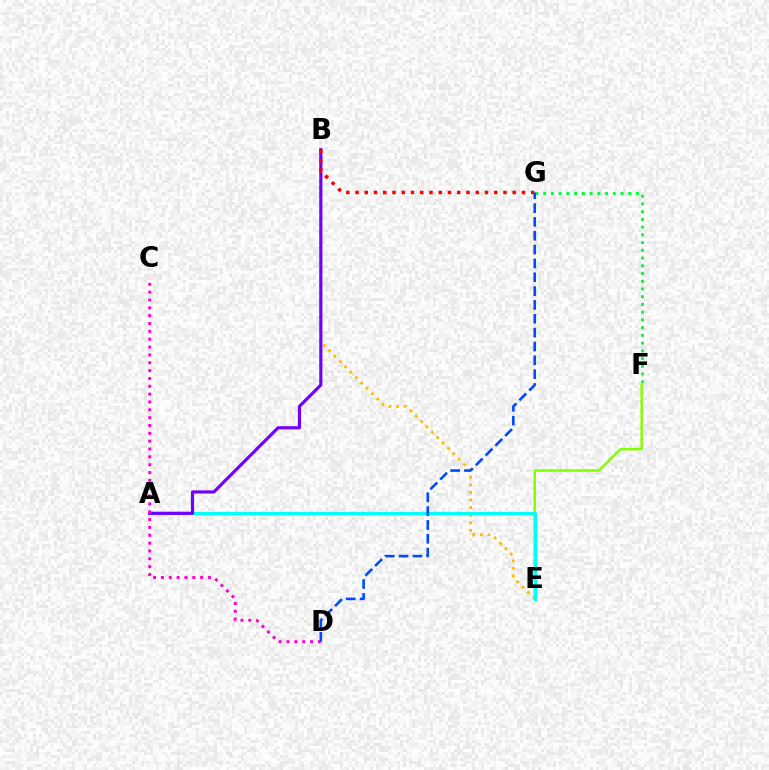{('E', 'F'): [{'color': '#84ff00', 'line_style': 'solid', 'thickness': 1.78}], ('B', 'E'): [{'color': '#ffbd00', 'line_style': 'dotted', 'thickness': 2.06}], ('A', 'E'): [{'color': '#00fff6', 'line_style': 'solid', 'thickness': 2.36}], ('A', 'B'): [{'color': '#7200ff', 'line_style': 'solid', 'thickness': 2.28}], ('B', 'G'): [{'color': '#ff0000', 'line_style': 'dotted', 'thickness': 2.51}], ('F', 'G'): [{'color': '#00ff39', 'line_style': 'dotted', 'thickness': 2.1}], ('C', 'D'): [{'color': '#ff00cf', 'line_style': 'dotted', 'thickness': 2.13}], ('D', 'G'): [{'color': '#004bff', 'line_style': 'dashed', 'thickness': 1.88}]}